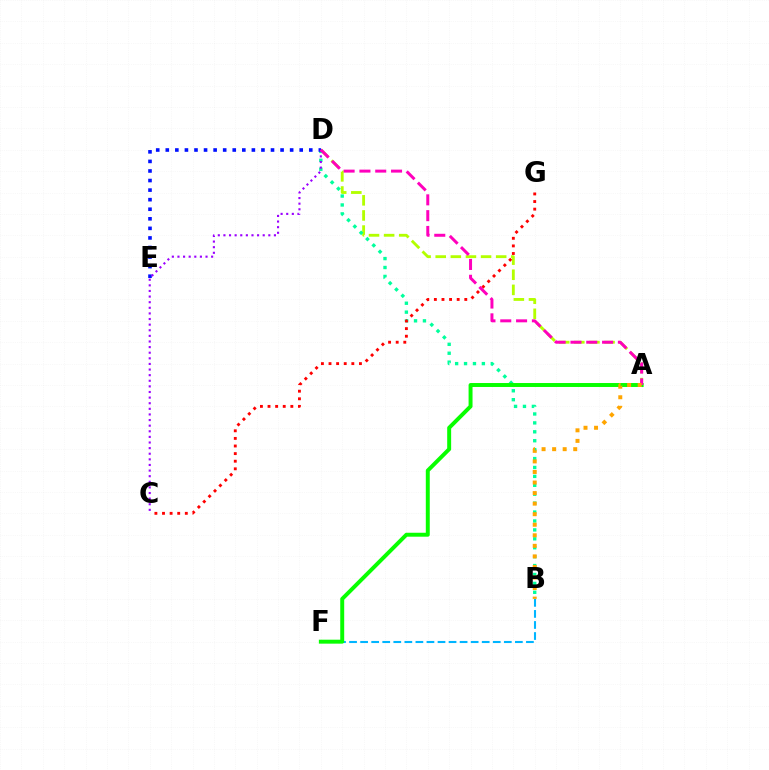{('A', 'D'): [{'color': '#b3ff00', 'line_style': 'dashed', 'thickness': 2.05}, {'color': '#ff00bd', 'line_style': 'dashed', 'thickness': 2.15}], ('B', 'D'): [{'color': '#00ff9d', 'line_style': 'dotted', 'thickness': 2.42}], ('B', 'F'): [{'color': '#00b5ff', 'line_style': 'dashed', 'thickness': 1.5}], ('C', 'G'): [{'color': '#ff0000', 'line_style': 'dotted', 'thickness': 2.07}], ('D', 'E'): [{'color': '#0010ff', 'line_style': 'dotted', 'thickness': 2.6}], ('C', 'D'): [{'color': '#9b00ff', 'line_style': 'dotted', 'thickness': 1.52}], ('A', 'F'): [{'color': '#08ff00', 'line_style': 'solid', 'thickness': 2.84}], ('A', 'B'): [{'color': '#ffa500', 'line_style': 'dotted', 'thickness': 2.87}]}